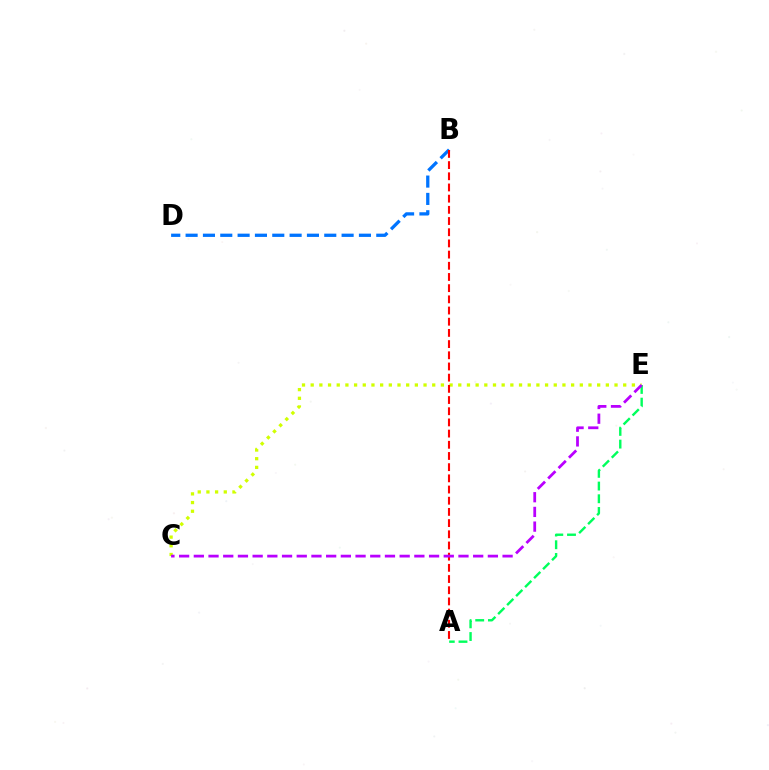{('C', 'E'): [{'color': '#d1ff00', 'line_style': 'dotted', 'thickness': 2.36}, {'color': '#b900ff', 'line_style': 'dashed', 'thickness': 2.0}], ('B', 'D'): [{'color': '#0074ff', 'line_style': 'dashed', 'thickness': 2.35}], ('A', 'E'): [{'color': '#00ff5c', 'line_style': 'dashed', 'thickness': 1.73}], ('A', 'B'): [{'color': '#ff0000', 'line_style': 'dashed', 'thickness': 1.52}]}